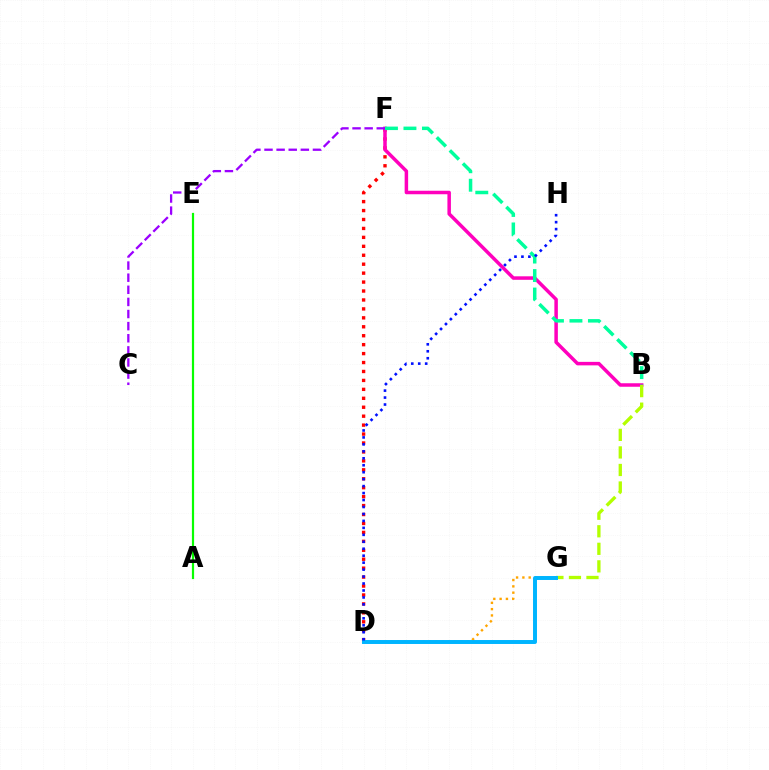{('D', 'G'): [{'color': '#ffa500', 'line_style': 'dotted', 'thickness': 1.71}, {'color': '#00b5ff', 'line_style': 'solid', 'thickness': 2.85}], ('D', 'F'): [{'color': '#ff0000', 'line_style': 'dotted', 'thickness': 2.43}], ('A', 'E'): [{'color': '#08ff00', 'line_style': 'solid', 'thickness': 1.59}], ('B', 'F'): [{'color': '#ff00bd', 'line_style': 'solid', 'thickness': 2.52}, {'color': '#00ff9d', 'line_style': 'dashed', 'thickness': 2.51}], ('B', 'G'): [{'color': '#b3ff00', 'line_style': 'dashed', 'thickness': 2.38}], ('C', 'F'): [{'color': '#9b00ff', 'line_style': 'dashed', 'thickness': 1.65}], ('D', 'H'): [{'color': '#0010ff', 'line_style': 'dotted', 'thickness': 1.89}]}